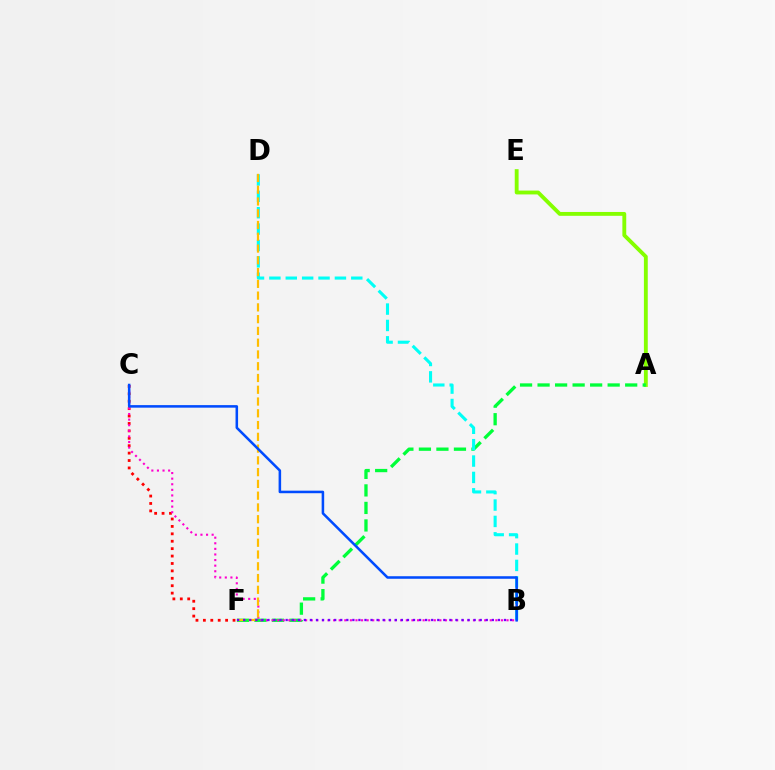{('C', 'F'): [{'color': '#ff0000', 'line_style': 'dotted', 'thickness': 2.01}], ('A', 'E'): [{'color': '#84ff00', 'line_style': 'solid', 'thickness': 2.78}], ('A', 'F'): [{'color': '#00ff39', 'line_style': 'dashed', 'thickness': 2.38}], ('B', 'D'): [{'color': '#00fff6', 'line_style': 'dashed', 'thickness': 2.23}], ('B', 'C'): [{'color': '#ff00cf', 'line_style': 'dotted', 'thickness': 1.52}, {'color': '#004bff', 'line_style': 'solid', 'thickness': 1.83}], ('D', 'F'): [{'color': '#ffbd00', 'line_style': 'dashed', 'thickness': 1.6}], ('B', 'F'): [{'color': '#7200ff', 'line_style': 'dotted', 'thickness': 1.65}]}